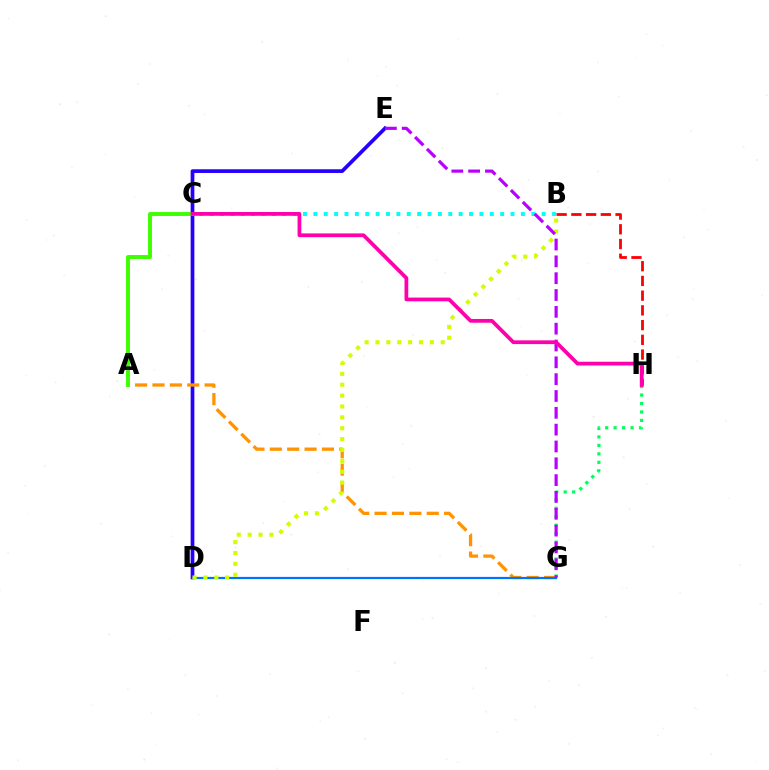{('G', 'H'): [{'color': '#00ff5c', 'line_style': 'dotted', 'thickness': 2.3}], ('D', 'E'): [{'color': '#2500ff', 'line_style': 'solid', 'thickness': 2.67}], ('A', 'G'): [{'color': '#ff9400', 'line_style': 'dashed', 'thickness': 2.36}], ('D', 'G'): [{'color': '#0074ff', 'line_style': 'solid', 'thickness': 1.6}], ('B', 'D'): [{'color': '#d1ff00', 'line_style': 'dotted', 'thickness': 2.95}], ('B', 'H'): [{'color': '#ff0000', 'line_style': 'dashed', 'thickness': 2.0}], ('A', 'C'): [{'color': '#3dff00', 'line_style': 'solid', 'thickness': 2.82}], ('B', 'C'): [{'color': '#00fff6', 'line_style': 'dotted', 'thickness': 2.82}], ('E', 'G'): [{'color': '#b900ff', 'line_style': 'dashed', 'thickness': 2.29}], ('C', 'H'): [{'color': '#ff00ac', 'line_style': 'solid', 'thickness': 2.7}]}